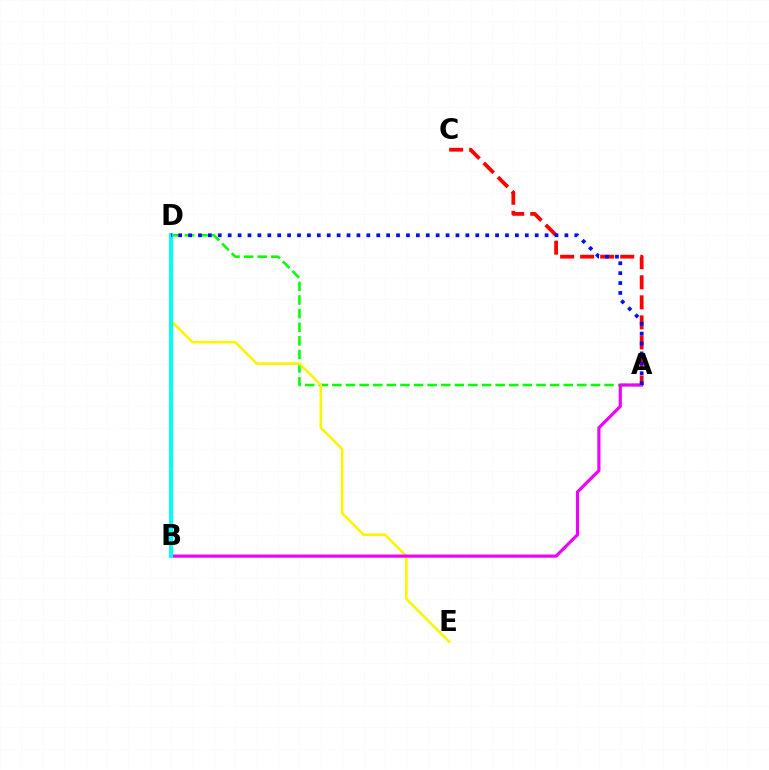{('A', 'C'): [{'color': '#ff0000', 'line_style': 'dashed', 'thickness': 2.72}], ('A', 'D'): [{'color': '#08ff00', 'line_style': 'dashed', 'thickness': 1.85}, {'color': '#0010ff', 'line_style': 'dotted', 'thickness': 2.69}], ('D', 'E'): [{'color': '#fcf500', 'line_style': 'solid', 'thickness': 1.87}], ('A', 'B'): [{'color': '#ee00ff', 'line_style': 'solid', 'thickness': 2.28}], ('B', 'D'): [{'color': '#00fff6', 'line_style': 'solid', 'thickness': 2.93}]}